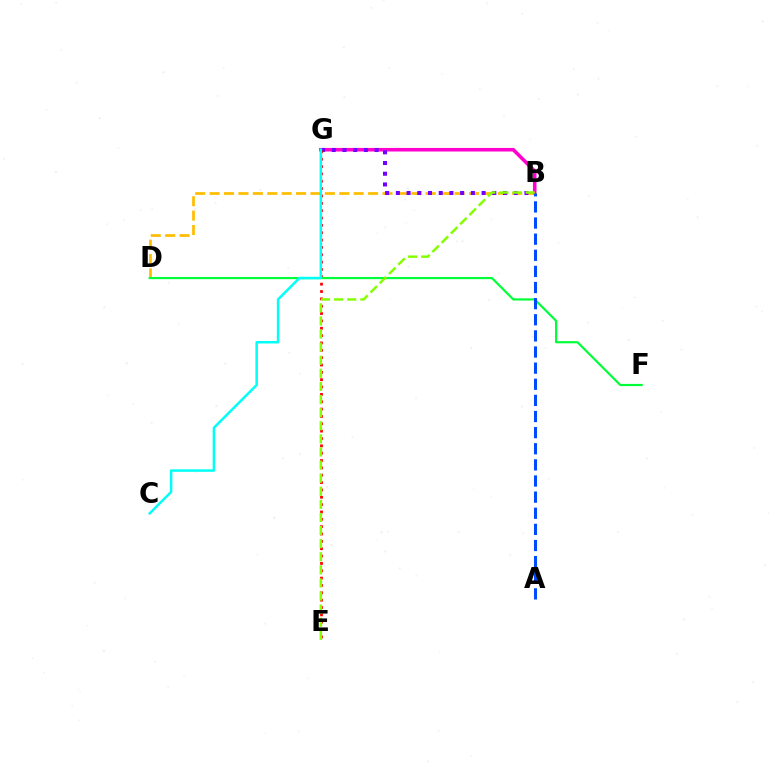{('B', 'D'): [{'color': '#ffbd00', 'line_style': 'dashed', 'thickness': 1.96}], ('B', 'G'): [{'color': '#ff00cf', 'line_style': 'solid', 'thickness': 2.57}, {'color': '#7200ff', 'line_style': 'dotted', 'thickness': 2.91}], ('E', 'G'): [{'color': '#ff0000', 'line_style': 'dotted', 'thickness': 2.0}], ('D', 'F'): [{'color': '#00ff39', 'line_style': 'solid', 'thickness': 1.58}], ('A', 'B'): [{'color': '#004bff', 'line_style': 'dashed', 'thickness': 2.19}], ('B', 'E'): [{'color': '#84ff00', 'line_style': 'dashed', 'thickness': 1.78}], ('C', 'G'): [{'color': '#00fff6', 'line_style': 'solid', 'thickness': 1.79}]}